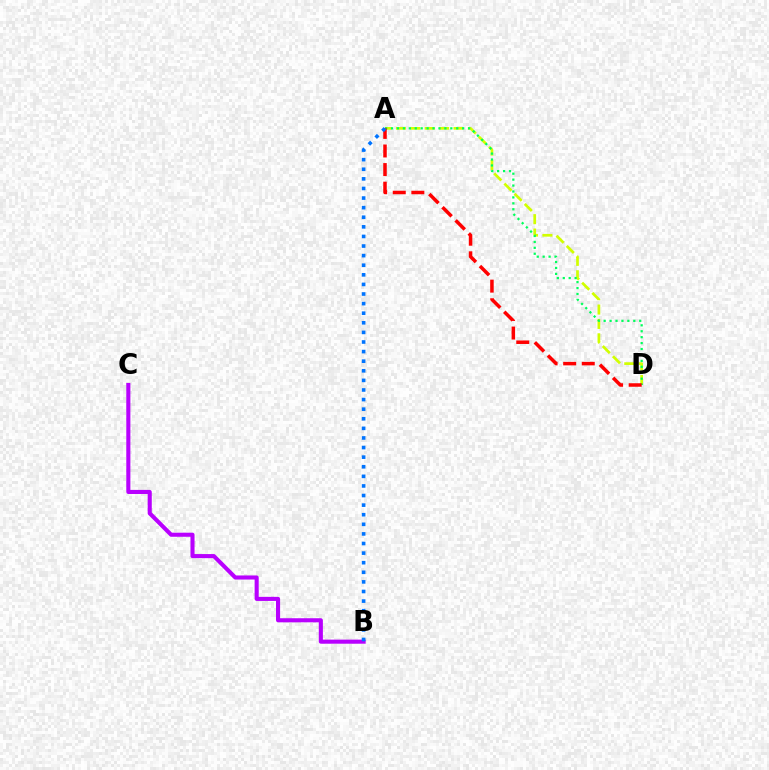{('A', 'D'): [{'color': '#d1ff00', 'line_style': 'dashed', 'thickness': 1.95}, {'color': '#00ff5c', 'line_style': 'dotted', 'thickness': 1.61}, {'color': '#ff0000', 'line_style': 'dashed', 'thickness': 2.53}], ('B', 'C'): [{'color': '#b900ff', 'line_style': 'solid', 'thickness': 2.94}], ('A', 'B'): [{'color': '#0074ff', 'line_style': 'dotted', 'thickness': 2.61}]}